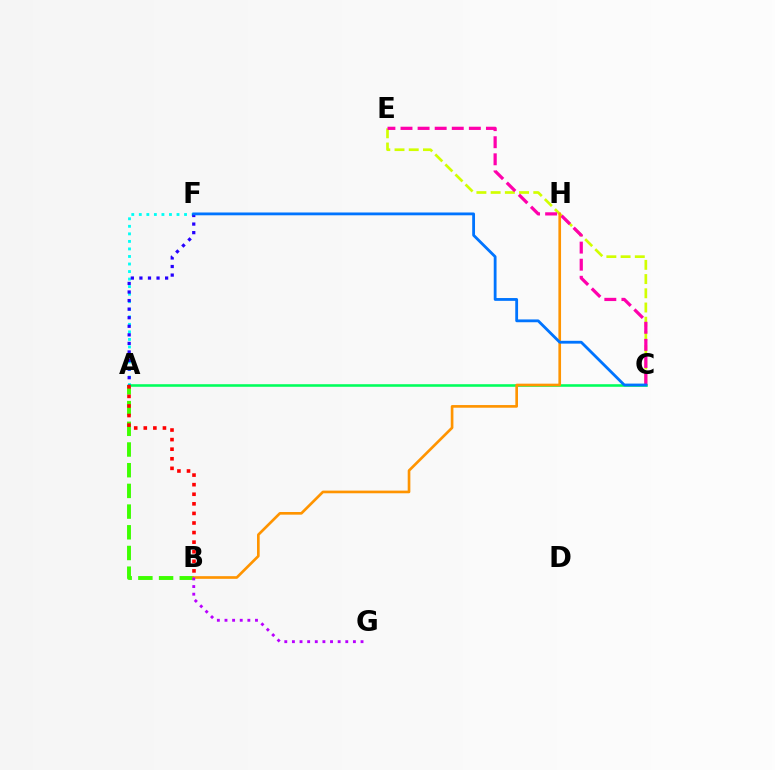{('A', 'F'): [{'color': '#00fff6', 'line_style': 'dotted', 'thickness': 2.05}, {'color': '#2500ff', 'line_style': 'dotted', 'thickness': 2.33}], ('A', 'B'): [{'color': '#3dff00', 'line_style': 'dashed', 'thickness': 2.81}, {'color': '#ff0000', 'line_style': 'dotted', 'thickness': 2.6}], ('C', 'E'): [{'color': '#d1ff00', 'line_style': 'dashed', 'thickness': 1.93}, {'color': '#ff00ac', 'line_style': 'dashed', 'thickness': 2.32}], ('A', 'C'): [{'color': '#00ff5c', 'line_style': 'solid', 'thickness': 1.86}], ('B', 'H'): [{'color': '#ff9400', 'line_style': 'solid', 'thickness': 1.92}], ('C', 'F'): [{'color': '#0074ff', 'line_style': 'solid', 'thickness': 2.02}], ('B', 'G'): [{'color': '#b900ff', 'line_style': 'dotted', 'thickness': 2.07}]}